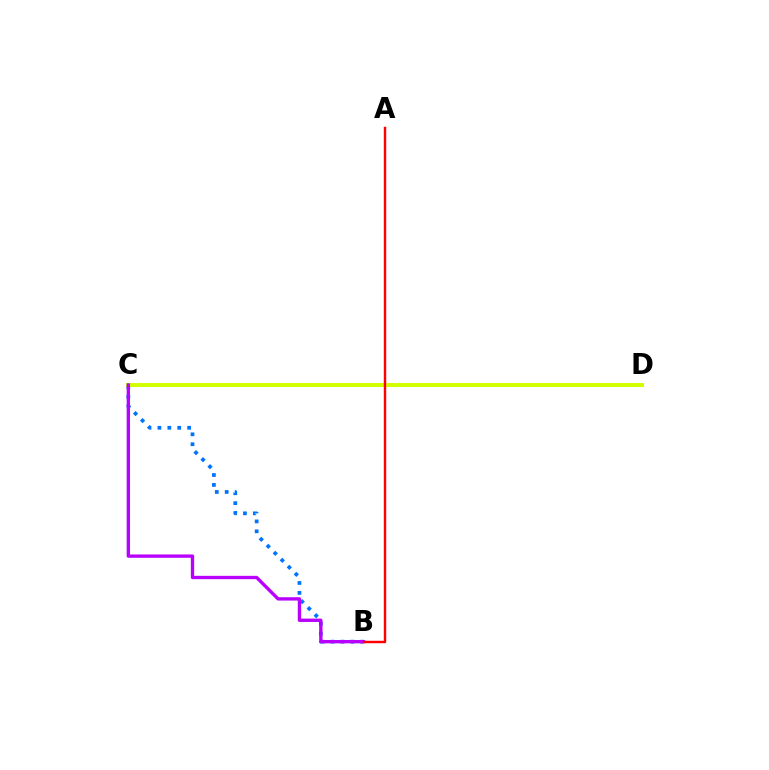{('C', 'D'): [{'color': '#00ff5c', 'line_style': 'dashed', 'thickness': 2.56}, {'color': '#d1ff00', 'line_style': 'solid', 'thickness': 2.91}], ('B', 'C'): [{'color': '#0074ff', 'line_style': 'dotted', 'thickness': 2.69}, {'color': '#b900ff', 'line_style': 'solid', 'thickness': 2.4}], ('A', 'B'): [{'color': '#ff0000', 'line_style': 'solid', 'thickness': 1.74}]}